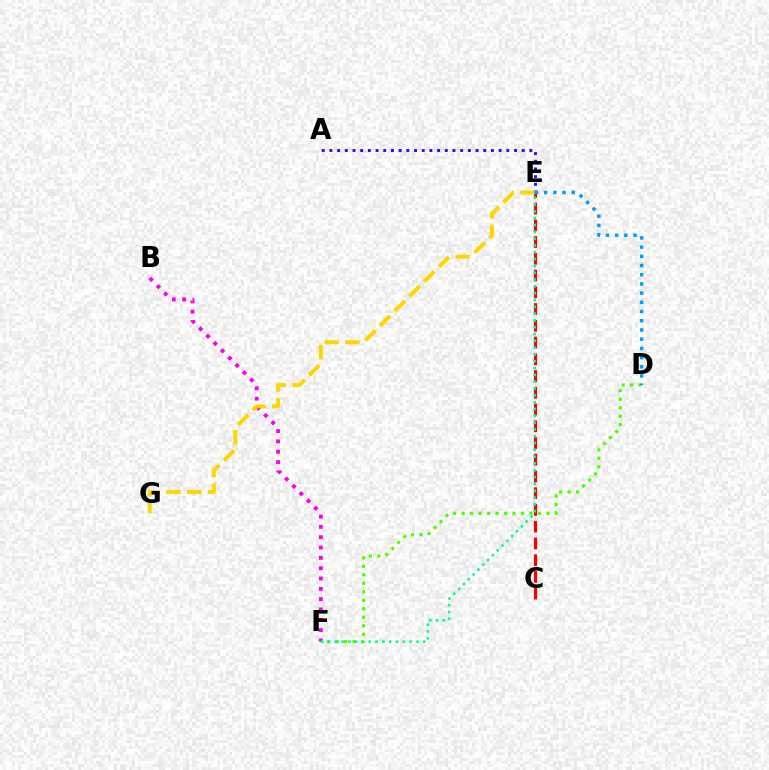{('D', 'F'): [{'color': '#4fff00', 'line_style': 'dotted', 'thickness': 2.31}], ('A', 'E'): [{'color': '#3700ff', 'line_style': 'dotted', 'thickness': 2.09}], ('B', 'F'): [{'color': '#ff00ed', 'line_style': 'dotted', 'thickness': 2.8}], ('C', 'E'): [{'color': '#ff0000', 'line_style': 'dashed', 'thickness': 2.27}], ('E', 'F'): [{'color': '#00ff86', 'line_style': 'dotted', 'thickness': 1.85}], ('E', 'G'): [{'color': '#ffd500', 'line_style': 'dashed', 'thickness': 2.83}], ('D', 'E'): [{'color': '#009eff', 'line_style': 'dotted', 'thickness': 2.5}]}